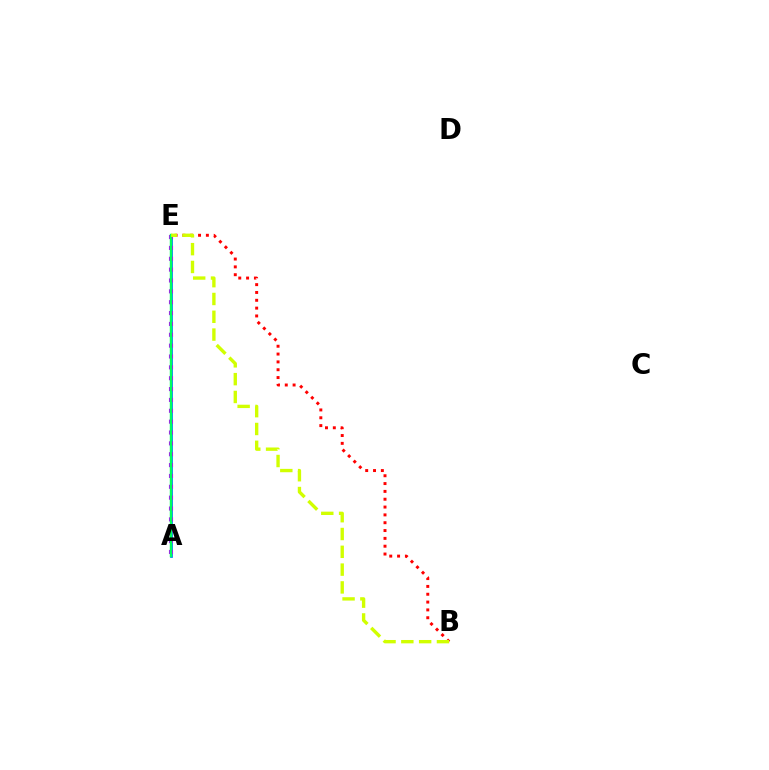{('B', 'E'): [{'color': '#ff0000', 'line_style': 'dotted', 'thickness': 2.13}, {'color': '#d1ff00', 'line_style': 'dashed', 'thickness': 2.42}], ('A', 'E'): [{'color': '#0074ff', 'line_style': 'solid', 'thickness': 1.96}, {'color': '#b900ff', 'line_style': 'dotted', 'thickness': 2.95}, {'color': '#00ff5c', 'line_style': 'solid', 'thickness': 1.74}]}